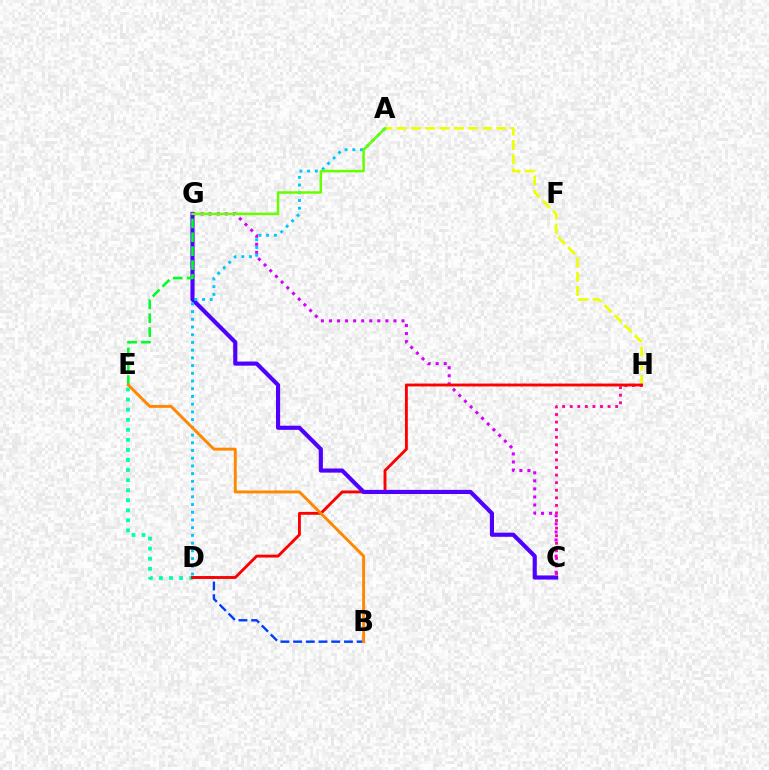{('C', 'G'): [{'color': '#d600ff', 'line_style': 'dotted', 'thickness': 2.19}, {'color': '#4f00ff', 'line_style': 'solid', 'thickness': 2.97}], ('A', 'H'): [{'color': '#eeff00', 'line_style': 'dashed', 'thickness': 1.93}], ('C', 'H'): [{'color': '#ff00a0', 'line_style': 'dotted', 'thickness': 2.06}], ('B', 'D'): [{'color': '#003fff', 'line_style': 'dashed', 'thickness': 1.73}], ('D', 'E'): [{'color': '#00ffaf', 'line_style': 'dotted', 'thickness': 2.73}], ('D', 'H'): [{'color': '#ff0000', 'line_style': 'solid', 'thickness': 2.07}], ('A', 'D'): [{'color': '#00c7ff', 'line_style': 'dotted', 'thickness': 2.1}], ('E', 'G'): [{'color': '#00ff27', 'line_style': 'dashed', 'thickness': 1.89}], ('A', 'G'): [{'color': '#66ff00', 'line_style': 'solid', 'thickness': 1.81}], ('B', 'E'): [{'color': '#ff8800', 'line_style': 'solid', 'thickness': 2.1}]}